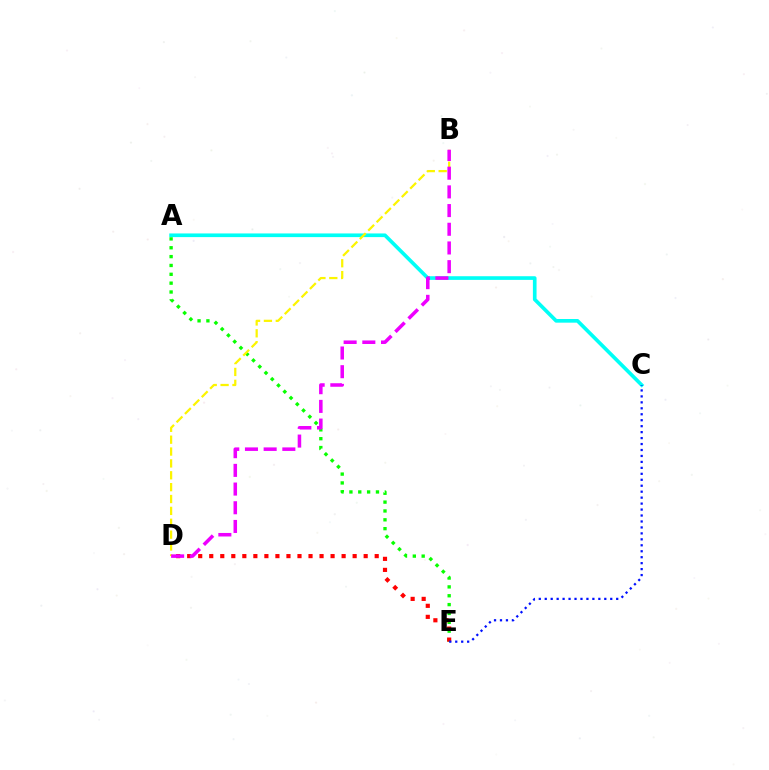{('A', 'C'): [{'color': '#00fff6', 'line_style': 'solid', 'thickness': 2.64}], ('A', 'E'): [{'color': '#08ff00', 'line_style': 'dotted', 'thickness': 2.4}], ('B', 'D'): [{'color': '#fcf500', 'line_style': 'dashed', 'thickness': 1.61}, {'color': '#ee00ff', 'line_style': 'dashed', 'thickness': 2.54}], ('D', 'E'): [{'color': '#ff0000', 'line_style': 'dotted', 'thickness': 3.0}], ('C', 'E'): [{'color': '#0010ff', 'line_style': 'dotted', 'thickness': 1.62}]}